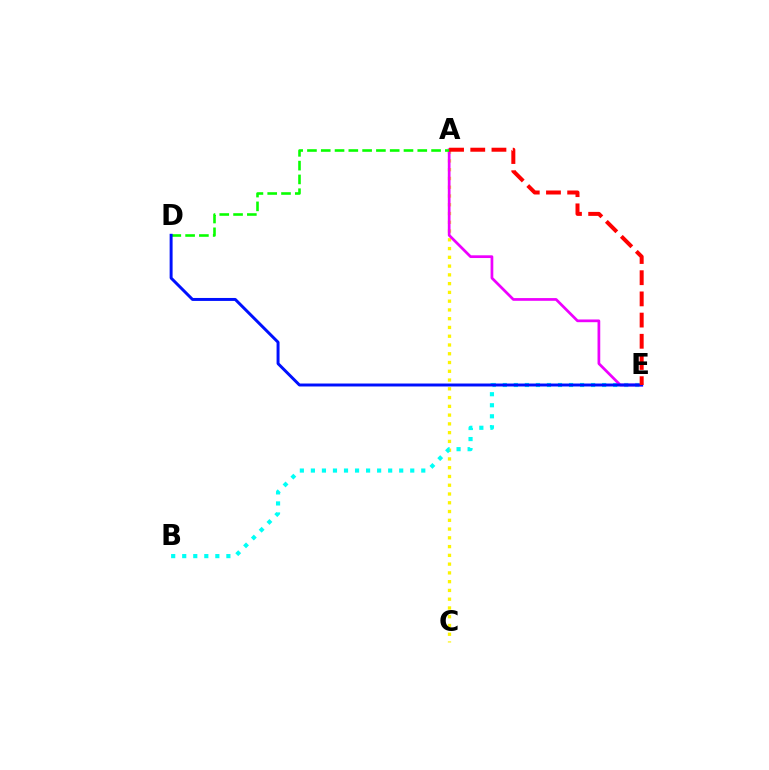{('A', 'C'): [{'color': '#fcf500', 'line_style': 'dotted', 'thickness': 2.38}], ('B', 'E'): [{'color': '#00fff6', 'line_style': 'dotted', 'thickness': 3.0}], ('A', 'E'): [{'color': '#ee00ff', 'line_style': 'solid', 'thickness': 1.96}, {'color': '#ff0000', 'line_style': 'dashed', 'thickness': 2.88}], ('A', 'D'): [{'color': '#08ff00', 'line_style': 'dashed', 'thickness': 1.87}], ('D', 'E'): [{'color': '#0010ff', 'line_style': 'solid', 'thickness': 2.13}]}